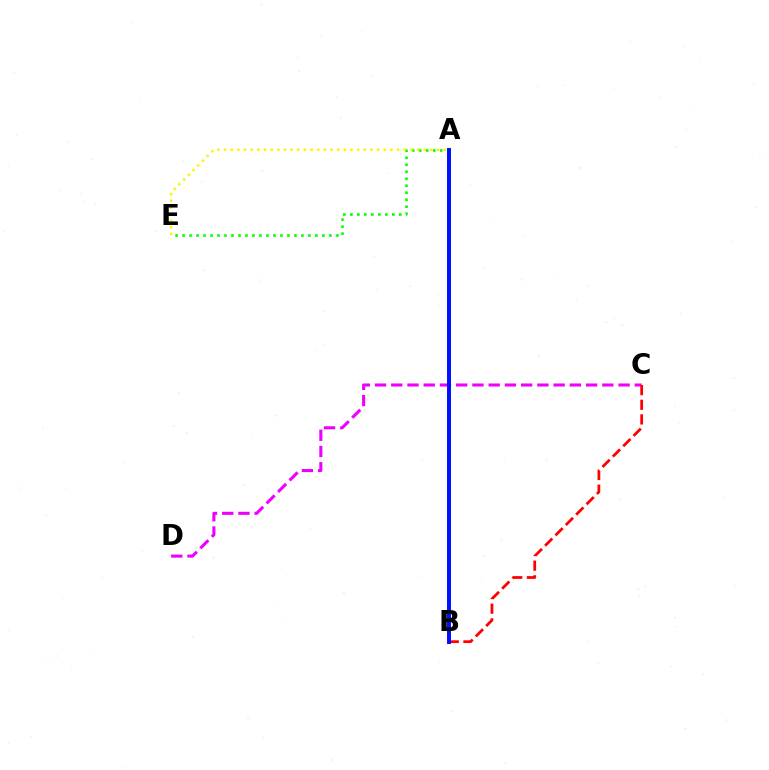{('A', 'E'): [{'color': '#08ff00', 'line_style': 'dotted', 'thickness': 1.9}, {'color': '#fcf500', 'line_style': 'dotted', 'thickness': 1.81}], ('C', 'D'): [{'color': '#ee00ff', 'line_style': 'dashed', 'thickness': 2.21}], ('B', 'C'): [{'color': '#ff0000', 'line_style': 'dashed', 'thickness': 1.99}], ('A', 'B'): [{'color': '#00fff6', 'line_style': 'dotted', 'thickness': 1.96}, {'color': '#0010ff', 'line_style': 'solid', 'thickness': 2.85}]}